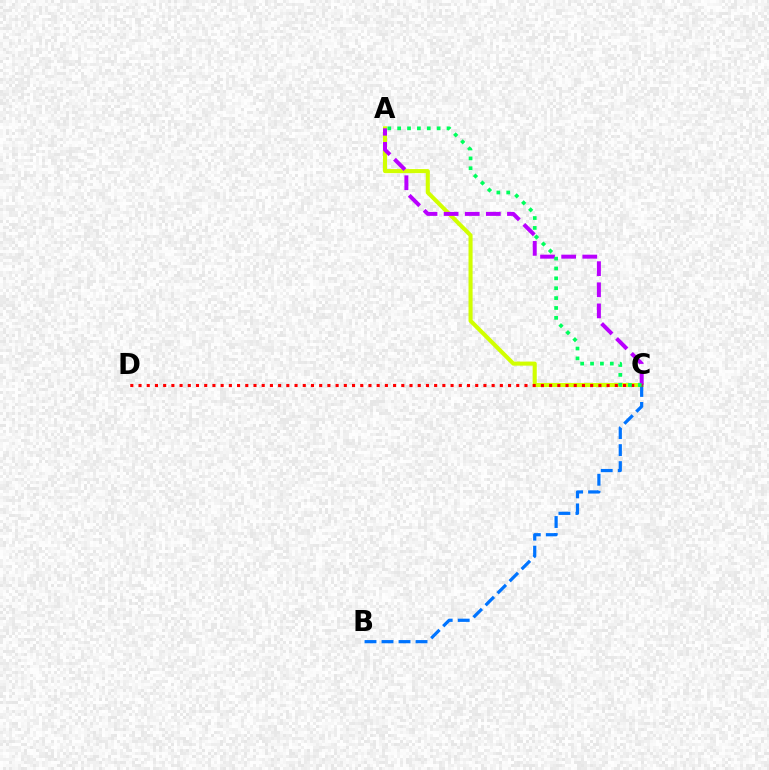{('A', 'C'): [{'color': '#d1ff00', 'line_style': 'solid', 'thickness': 2.93}, {'color': '#b900ff', 'line_style': 'dashed', 'thickness': 2.87}, {'color': '#00ff5c', 'line_style': 'dotted', 'thickness': 2.68}], ('B', 'C'): [{'color': '#0074ff', 'line_style': 'dashed', 'thickness': 2.31}], ('C', 'D'): [{'color': '#ff0000', 'line_style': 'dotted', 'thickness': 2.23}]}